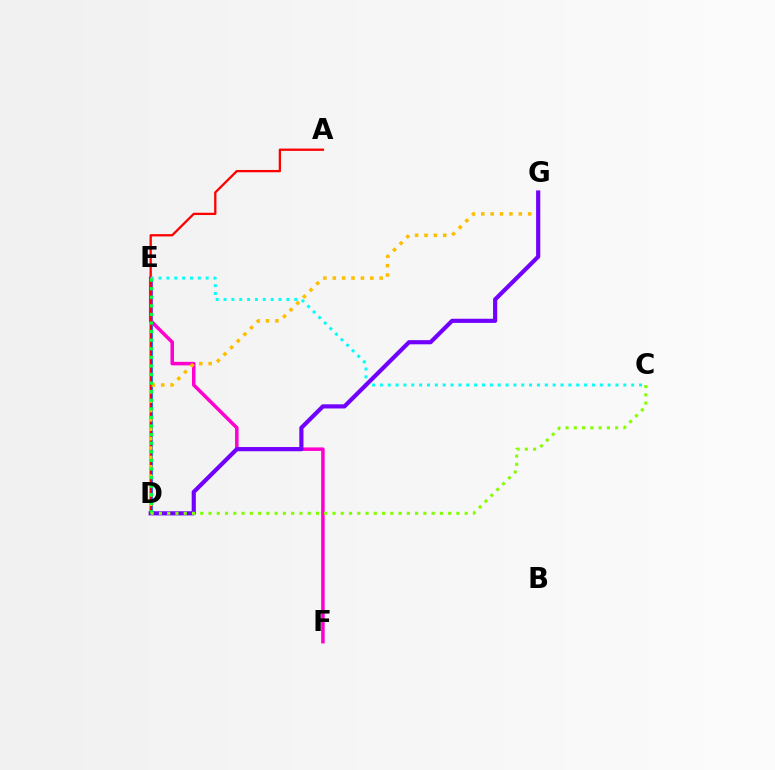{('D', 'E'): [{'color': '#004bff', 'line_style': 'solid', 'thickness': 1.92}, {'color': '#00ff39', 'line_style': 'dotted', 'thickness': 2.33}], ('E', 'F'): [{'color': '#ff00cf', 'line_style': 'solid', 'thickness': 2.53}], ('A', 'D'): [{'color': '#ff0000', 'line_style': 'solid', 'thickness': 1.65}], ('D', 'G'): [{'color': '#ffbd00', 'line_style': 'dotted', 'thickness': 2.55}, {'color': '#7200ff', 'line_style': 'solid', 'thickness': 2.99}], ('C', 'E'): [{'color': '#00fff6', 'line_style': 'dotted', 'thickness': 2.13}], ('C', 'D'): [{'color': '#84ff00', 'line_style': 'dotted', 'thickness': 2.25}]}